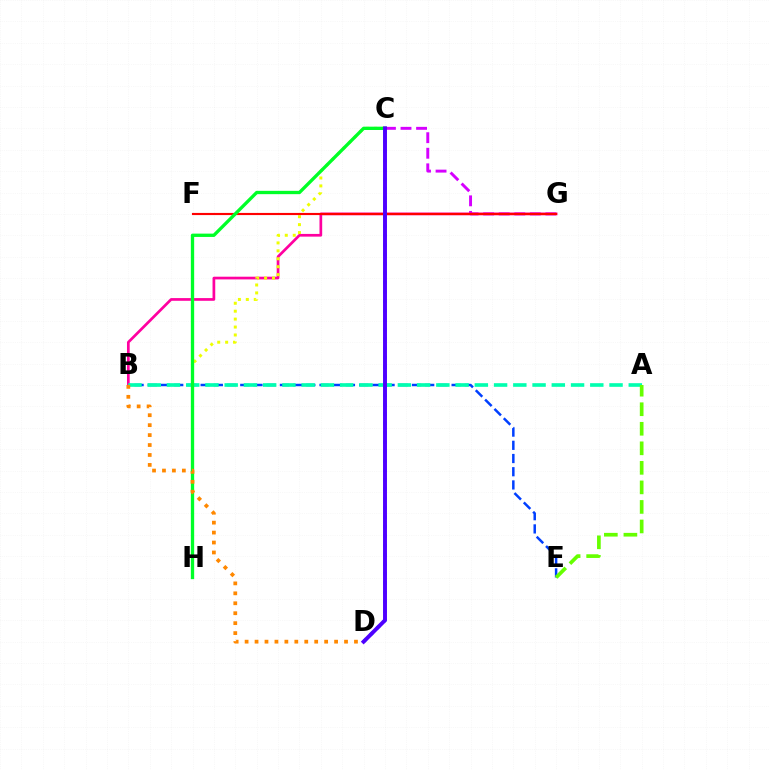{('C', 'G'): [{'color': '#d600ff', 'line_style': 'dashed', 'thickness': 2.11}], ('B', 'E'): [{'color': '#003fff', 'line_style': 'dashed', 'thickness': 1.79}], ('B', 'G'): [{'color': '#ff00a0', 'line_style': 'solid', 'thickness': 1.95}], ('A', 'B'): [{'color': '#00ffaf', 'line_style': 'dashed', 'thickness': 2.61}], ('C', 'D'): [{'color': '#00c7ff', 'line_style': 'dotted', 'thickness': 2.55}, {'color': '#4f00ff', 'line_style': 'solid', 'thickness': 2.83}], ('C', 'H'): [{'color': '#eeff00', 'line_style': 'dotted', 'thickness': 2.16}, {'color': '#00ff27', 'line_style': 'solid', 'thickness': 2.39}], ('F', 'G'): [{'color': '#ff0000', 'line_style': 'solid', 'thickness': 1.55}], ('A', 'E'): [{'color': '#66ff00', 'line_style': 'dashed', 'thickness': 2.65}], ('B', 'D'): [{'color': '#ff8800', 'line_style': 'dotted', 'thickness': 2.7}]}